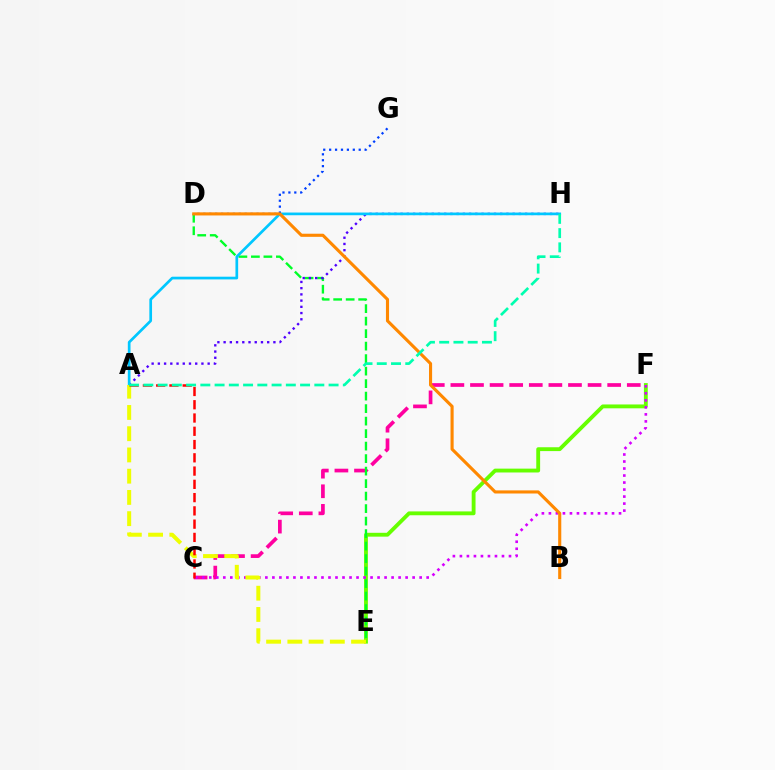{('C', 'F'): [{'color': '#ff00a0', 'line_style': 'dashed', 'thickness': 2.66}, {'color': '#d600ff', 'line_style': 'dotted', 'thickness': 1.91}], ('E', 'F'): [{'color': '#66ff00', 'line_style': 'solid', 'thickness': 2.77}], ('D', 'E'): [{'color': '#00ff27', 'line_style': 'dashed', 'thickness': 1.7}], ('A', 'H'): [{'color': '#4f00ff', 'line_style': 'dotted', 'thickness': 1.69}, {'color': '#00c7ff', 'line_style': 'solid', 'thickness': 1.94}, {'color': '#00ffaf', 'line_style': 'dashed', 'thickness': 1.94}], ('A', 'E'): [{'color': '#eeff00', 'line_style': 'dashed', 'thickness': 2.89}], ('D', 'G'): [{'color': '#003fff', 'line_style': 'dotted', 'thickness': 1.61}], ('A', 'C'): [{'color': '#ff0000', 'line_style': 'dashed', 'thickness': 1.8}], ('B', 'D'): [{'color': '#ff8800', 'line_style': 'solid', 'thickness': 2.24}]}